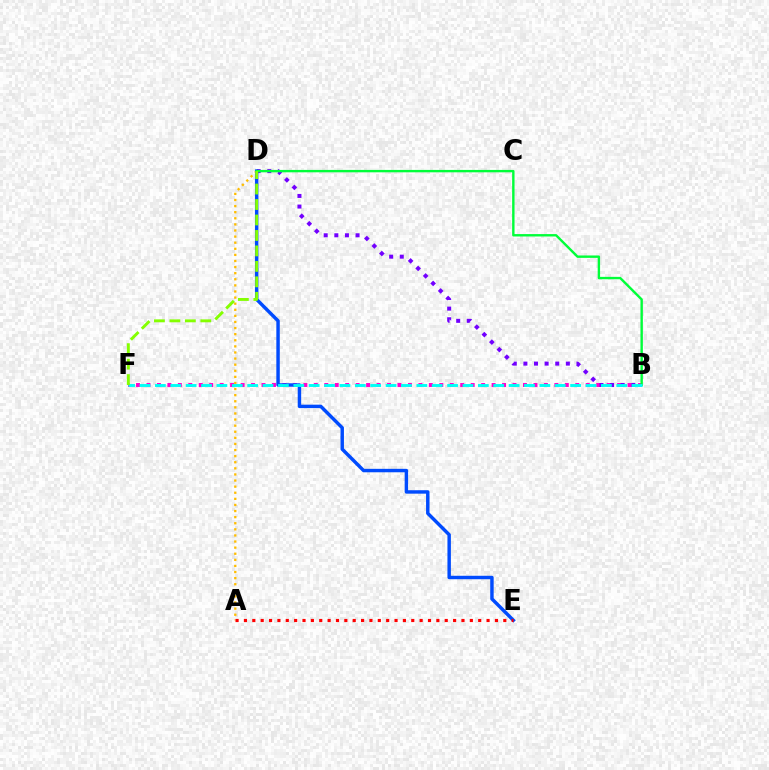{('B', 'F'): [{'color': '#ff00cf', 'line_style': 'dotted', 'thickness': 2.84}, {'color': '#00fff6', 'line_style': 'dashed', 'thickness': 2.09}], ('A', 'D'): [{'color': '#ffbd00', 'line_style': 'dotted', 'thickness': 1.66}], ('B', 'D'): [{'color': '#7200ff', 'line_style': 'dotted', 'thickness': 2.88}, {'color': '#00ff39', 'line_style': 'solid', 'thickness': 1.72}], ('D', 'E'): [{'color': '#004bff', 'line_style': 'solid', 'thickness': 2.48}], ('A', 'E'): [{'color': '#ff0000', 'line_style': 'dotted', 'thickness': 2.27}], ('D', 'F'): [{'color': '#84ff00', 'line_style': 'dashed', 'thickness': 2.1}]}